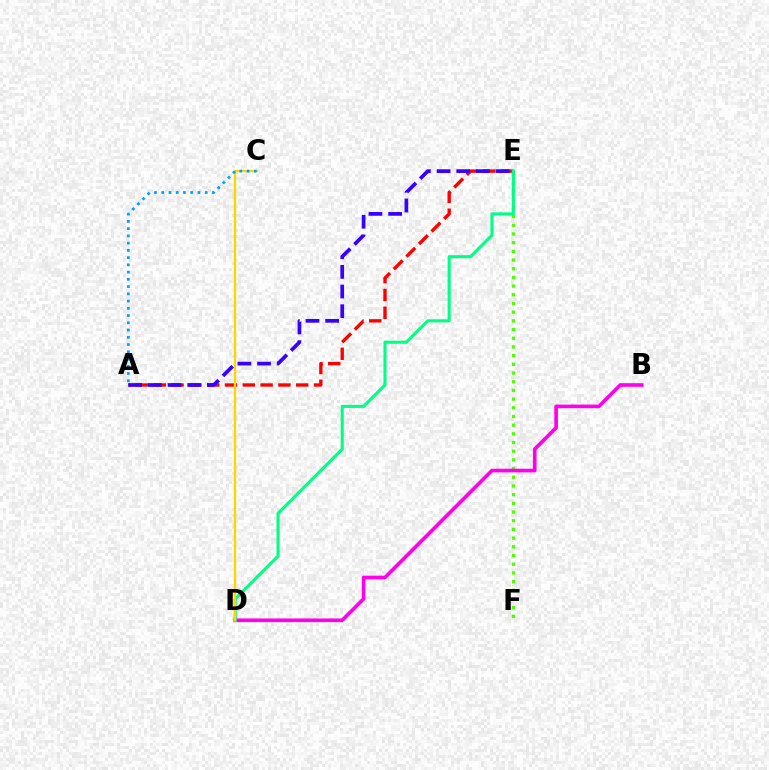{('E', 'F'): [{'color': '#4fff00', 'line_style': 'dotted', 'thickness': 2.36}], ('B', 'D'): [{'color': '#ff00ed', 'line_style': 'solid', 'thickness': 2.62}], ('A', 'E'): [{'color': '#ff0000', 'line_style': 'dashed', 'thickness': 2.42}, {'color': '#3700ff', 'line_style': 'dashed', 'thickness': 2.67}], ('D', 'E'): [{'color': '#00ff86', 'line_style': 'solid', 'thickness': 2.22}], ('C', 'D'): [{'color': '#ffd500', 'line_style': 'solid', 'thickness': 1.66}], ('A', 'C'): [{'color': '#009eff', 'line_style': 'dotted', 'thickness': 1.97}]}